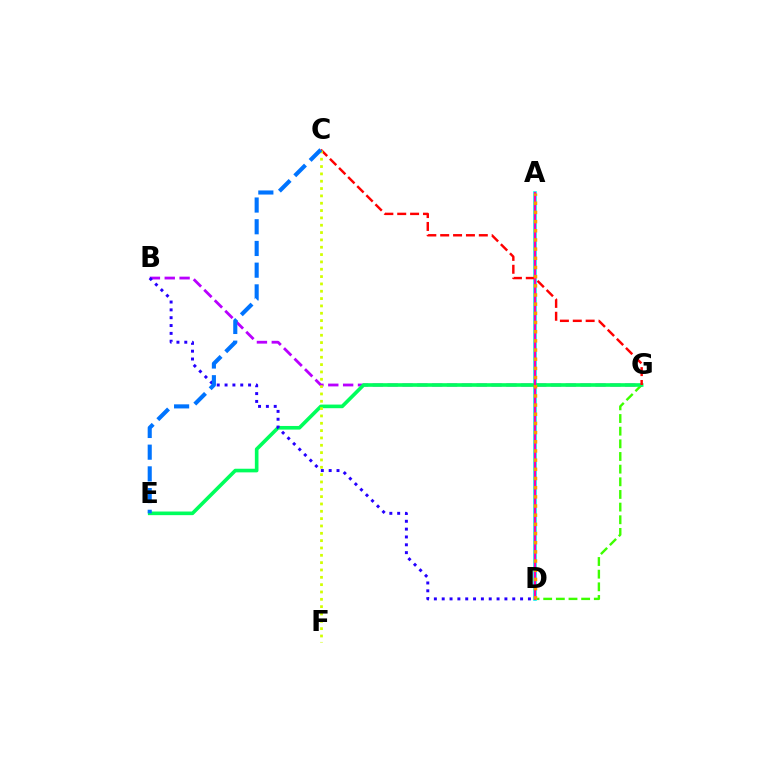{('D', 'G'): [{'color': '#3dff00', 'line_style': 'dashed', 'thickness': 1.72}], ('B', 'G'): [{'color': '#b900ff', 'line_style': 'dashed', 'thickness': 2.02}], ('A', 'D'): [{'color': '#00fff6', 'line_style': 'solid', 'thickness': 2.63}, {'color': '#ff00ac', 'line_style': 'solid', 'thickness': 1.59}, {'color': '#ff9400', 'line_style': 'dotted', 'thickness': 2.49}], ('E', 'G'): [{'color': '#00ff5c', 'line_style': 'solid', 'thickness': 2.61}], ('B', 'D'): [{'color': '#2500ff', 'line_style': 'dotted', 'thickness': 2.13}], ('C', 'G'): [{'color': '#ff0000', 'line_style': 'dashed', 'thickness': 1.75}], ('C', 'F'): [{'color': '#d1ff00', 'line_style': 'dotted', 'thickness': 1.99}], ('C', 'E'): [{'color': '#0074ff', 'line_style': 'dashed', 'thickness': 2.95}]}